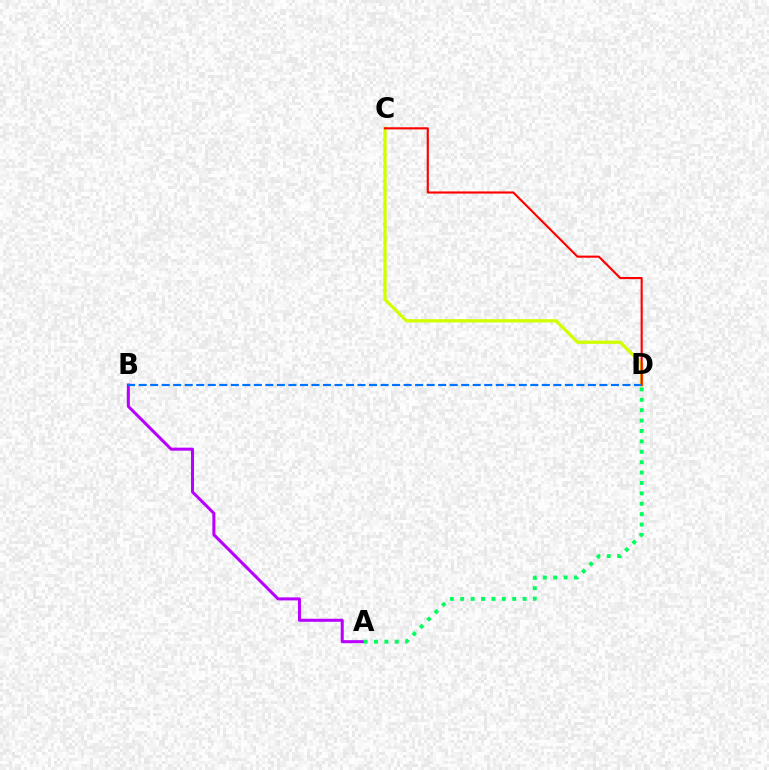{('C', 'D'): [{'color': '#d1ff00', 'line_style': 'solid', 'thickness': 2.36}, {'color': '#ff0000', 'line_style': 'solid', 'thickness': 1.53}], ('A', 'B'): [{'color': '#b900ff', 'line_style': 'solid', 'thickness': 2.18}], ('A', 'D'): [{'color': '#00ff5c', 'line_style': 'dotted', 'thickness': 2.82}], ('B', 'D'): [{'color': '#0074ff', 'line_style': 'dashed', 'thickness': 1.56}]}